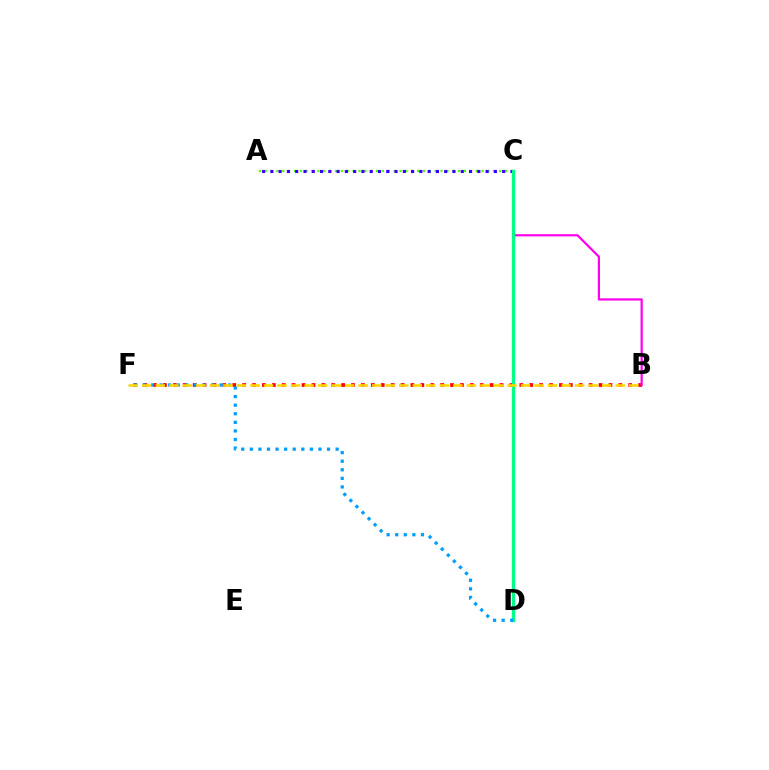{('B', 'F'): [{'color': '#ff0000', 'line_style': 'dotted', 'thickness': 2.69}, {'color': '#ffd500', 'line_style': 'dashed', 'thickness': 1.84}], ('A', 'C'): [{'color': '#4fff00', 'line_style': 'dotted', 'thickness': 1.59}, {'color': '#3700ff', 'line_style': 'dotted', 'thickness': 2.25}], ('B', 'C'): [{'color': '#ff00ed', 'line_style': 'solid', 'thickness': 1.59}], ('C', 'D'): [{'color': '#00ff86', 'line_style': 'solid', 'thickness': 2.38}], ('D', 'F'): [{'color': '#009eff', 'line_style': 'dotted', 'thickness': 2.33}]}